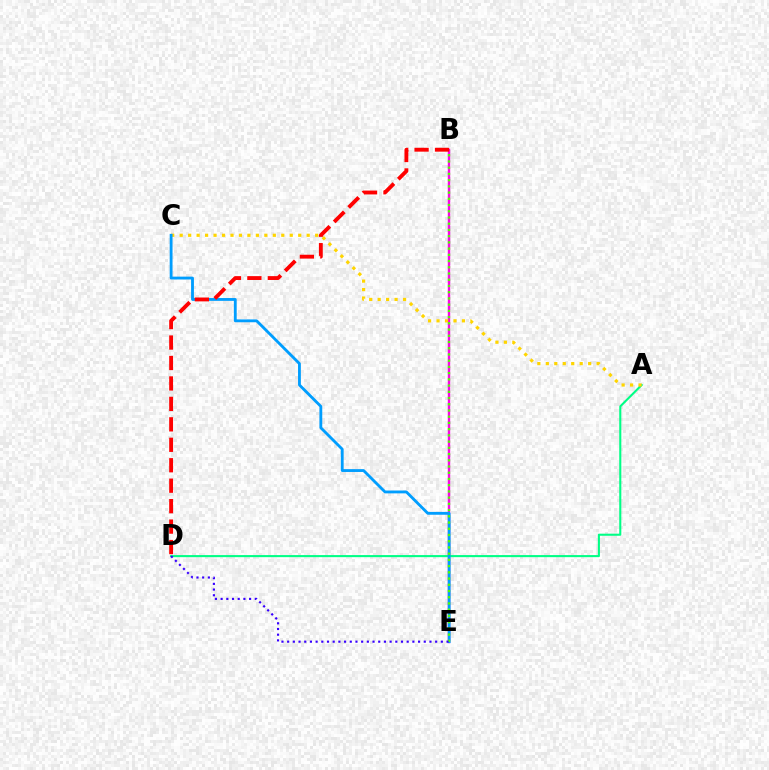{('B', 'E'): [{'color': '#ff00ed', 'line_style': 'solid', 'thickness': 1.72}, {'color': '#4fff00', 'line_style': 'dotted', 'thickness': 1.69}], ('A', 'D'): [{'color': '#00ff86', 'line_style': 'solid', 'thickness': 1.5}], ('A', 'C'): [{'color': '#ffd500', 'line_style': 'dotted', 'thickness': 2.3}], ('C', 'E'): [{'color': '#009eff', 'line_style': 'solid', 'thickness': 2.04}], ('B', 'D'): [{'color': '#ff0000', 'line_style': 'dashed', 'thickness': 2.78}], ('D', 'E'): [{'color': '#3700ff', 'line_style': 'dotted', 'thickness': 1.55}]}